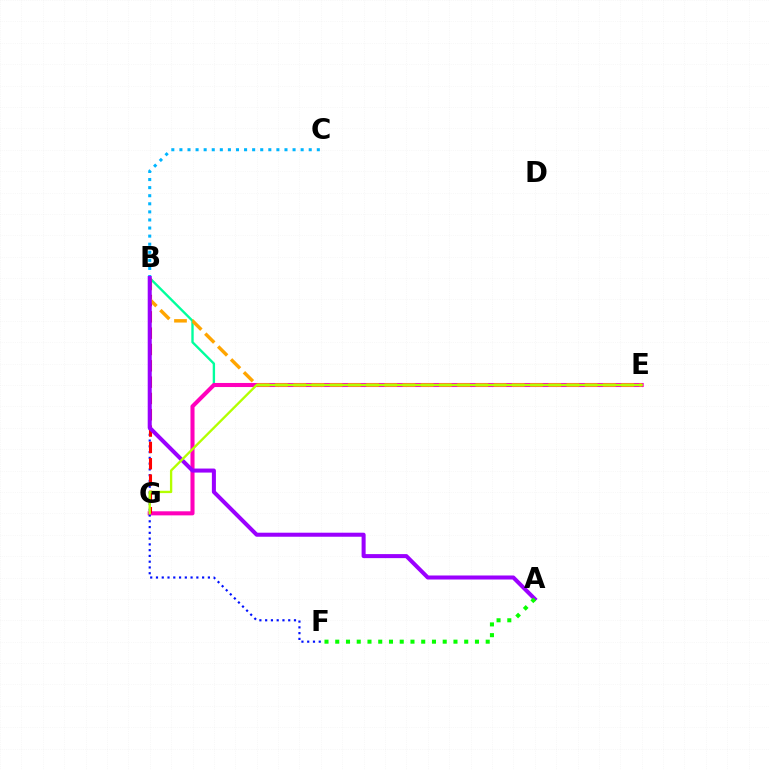{('B', 'E'): [{'color': '#00ff9d', 'line_style': 'solid', 'thickness': 1.7}, {'color': '#ffa500', 'line_style': 'dashed', 'thickness': 2.47}], ('E', 'G'): [{'color': '#ff00bd', 'line_style': 'solid', 'thickness': 2.93}, {'color': '#b3ff00', 'line_style': 'solid', 'thickness': 1.68}], ('B', 'F'): [{'color': '#0010ff', 'line_style': 'dotted', 'thickness': 1.57}], ('B', 'G'): [{'color': '#ff0000', 'line_style': 'dashed', 'thickness': 2.22}], ('B', 'C'): [{'color': '#00b5ff', 'line_style': 'dotted', 'thickness': 2.2}], ('A', 'B'): [{'color': '#9b00ff', 'line_style': 'solid', 'thickness': 2.9}], ('A', 'F'): [{'color': '#08ff00', 'line_style': 'dotted', 'thickness': 2.92}]}